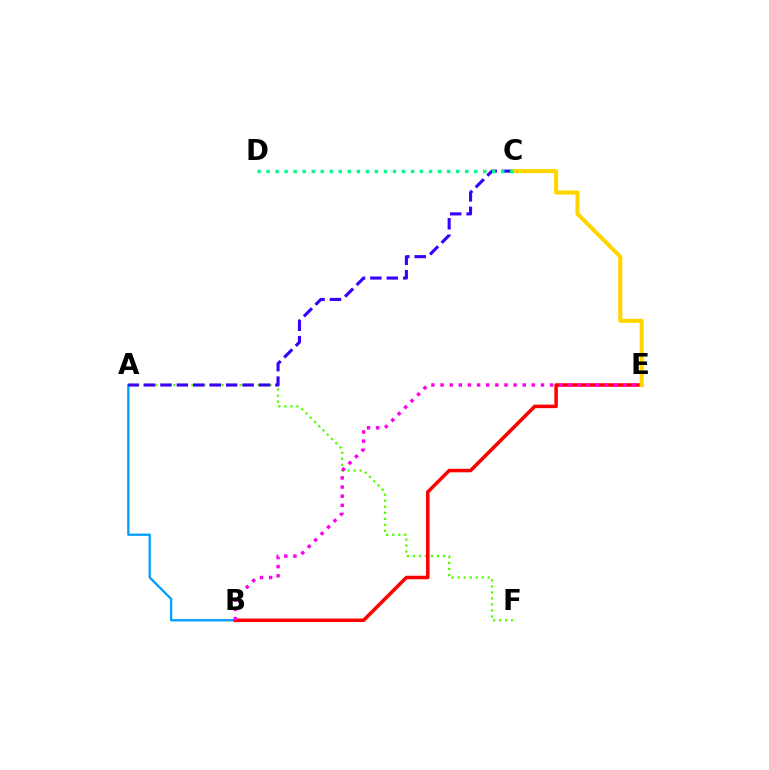{('A', 'B'): [{'color': '#009eff', 'line_style': 'solid', 'thickness': 1.65}], ('A', 'F'): [{'color': '#4fff00', 'line_style': 'dotted', 'thickness': 1.63}], ('B', 'E'): [{'color': '#ff0000', 'line_style': 'solid', 'thickness': 2.53}, {'color': '#ff00ed', 'line_style': 'dotted', 'thickness': 2.48}], ('A', 'C'): [{'color': '#3700ff', 'line_style': 'dashed', 'thickness': 2.23}], ('C', 'E'): [{'color': '#ffd500', 'line_style': 'solid', 'thickness': 2.95}], ('C', 'D'): [{'color': '#00ff86', 'line_style': 'dotted', 'thickness': 2.45}]}